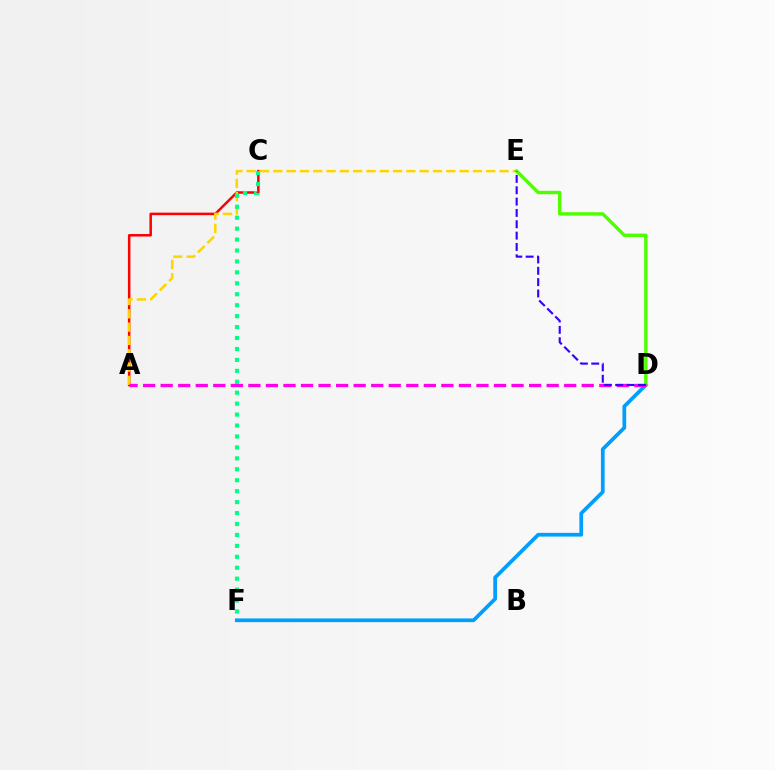{('A', 'C'): [{'color': '#ff0000', 'line_style': 'solid', 'thickness': 1.81}], ('A', 'E'): [{'color': '#ffd500', 'line_style': 'dashed', 'thickness': 1.81}], ('D', 'F'): [{'color': '#009eff', 'line_style': 'solid', 'thickness': 2.68}], ('D', 'E'): [{'color': '#4fff00', 'line_style': 'solid', 'thickness': 2.45}, {'color': '#3700ff', 'line_style': 'dashed', 'thickness': 1.54}], ('C', 'F'): [{'color': '#00ff86', 'line_style': 'dotted', 'thickness': 2.97}], ('A', 'D'): [{'color': '#ff00ed', 'line_style': 'dashed', 'thickness': 2.38}]}